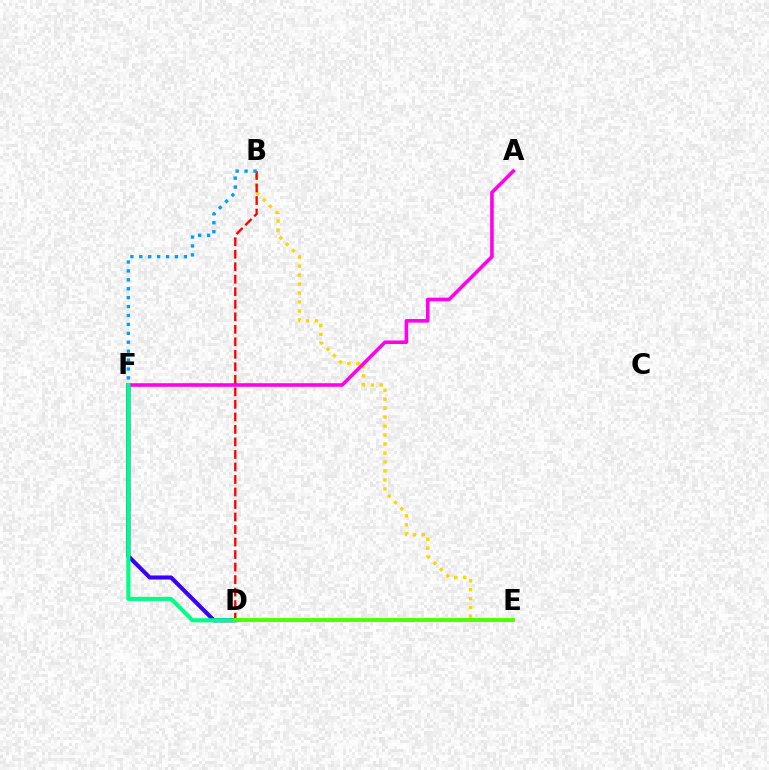{('D', 'F'): [{'color': '#3700ff', 'line_style': 'solid', 'thickness': 2.94}, {'color': '#00ff86', 'line_style': 'solid', 'thickness': 2.93}], ('B', 'E'): [{'color': '#ffd500', 'line_style': 'dotted', 'thickness': 2.44}], ('A', 'F'): [{'color': '#ff00ed', 'line_style': 'solid', 'thickness': 2.58}], ('B', 'D'): [{'color': '#ff0000', 'line_style': 'dashed', 'thickness': 1.7}], ('B', 'F'): [{'color': '#009eff', 'line_style': 'dotted', 'thickness': 2.42}], ('D', 'E'): [{'color': '#4fff00', 'line_style': 'solid', 'thickness': 2.83}]}